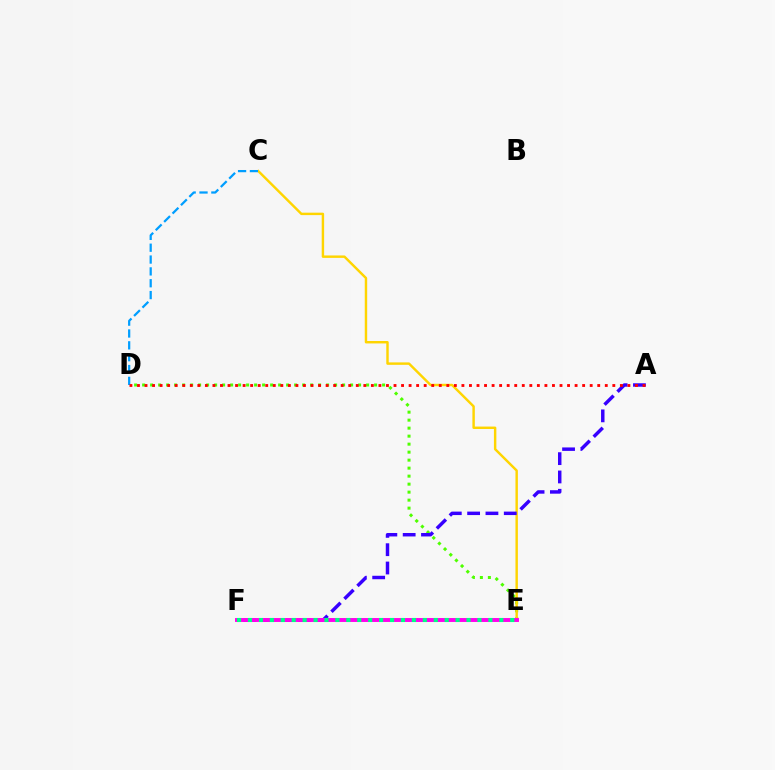{('D', 'E'): [{'color': '#4fff00', 'line_style': 'dotted', 'thickness': 2.17}], ('C', 'E'): [{'color': '#ffd500', 'line_style': 'solid', 'thickness': 1.75}], ('A', 'F'): [{'color': '#3700ff', 'line_style': 'dashed', 'thickness': 2.49}], ('E', 'F'): [{'color': '#ff00ed', 'line_style': 'solid', 'thickness': 2.83}, {'color': '#00ff86', 'line_style': 'dotted', 'thickness': 2.97}], ('C', 'D'): [{'color': '#009eff', 'line_style': 'dashed', 'thickness': 1.61}], ('A', 'D'): [{'color': '#ff0000', 'line_style': 'dotted', 'thickness': 2.05}]}